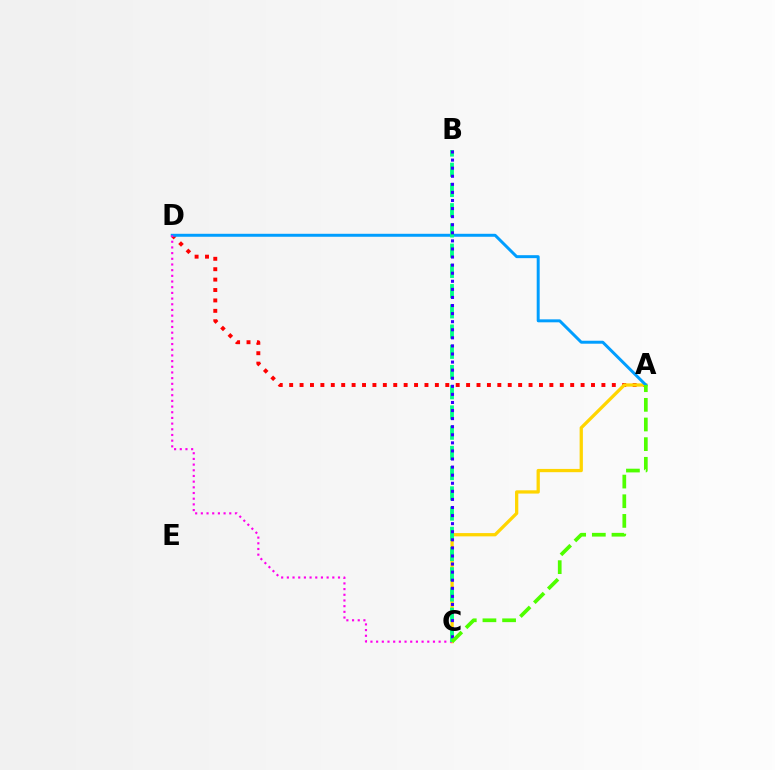{('A', 'D'): [{'color': '#ff0000', 'line_style': 'dotted', 'thickness': 2.83}, {'color': '#009eff', 'line_style': 'solid', 'thickness': 2.14}], ('A', 'C'): [{'color': '#ffd500', 'line_style': 'solid', 'thickness': 2.35}, {'color': '#4fff00', 'line_style': 'dashed', 'thickness': 2.67}], ('C', 'D'): [{'color': '#ff00ed', 'line_style': 'dotted', 'thickness': 1.54}], ('B', 'C'): [{'color': '#00ff86', 'line_style': 'dashed', 'thickness': 2.75}, {'color': '#3700ff', 'line_style': 'dotted', 'thickness': 2.2}]}